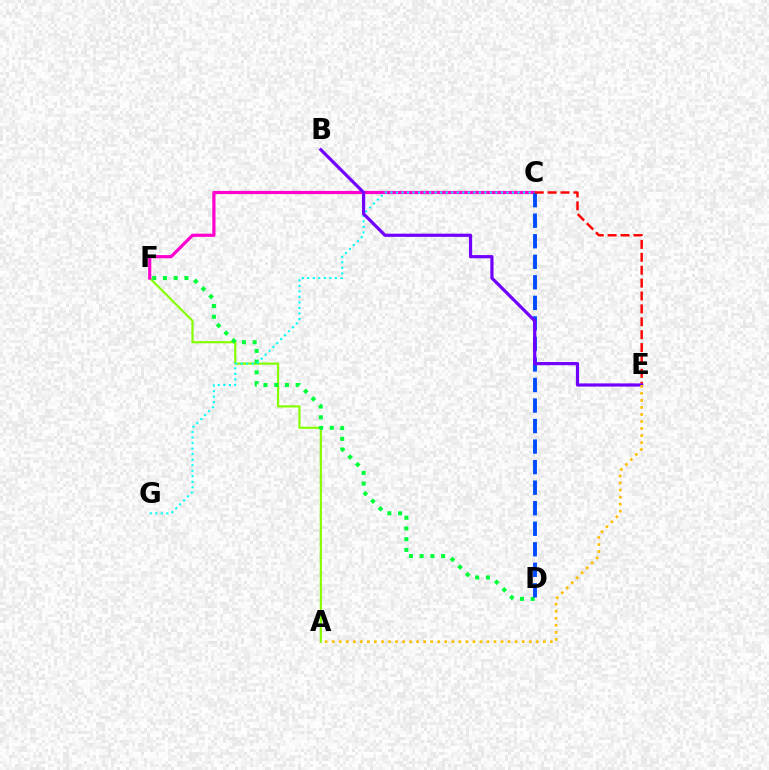{('A', 'F'): [{'color': '#84ff00', 'line_style': 'solid', 'thickness': 1.58}], ('D', 'F'): [{'color': '#00ff39', 'line_style': 'dotted', 'thickness': 2.92}], ('C', 'F'): [{'color': '#ff00cf', 'line_style': 'solid', 'thickness': 2.31}], ('C', 'G'): [{'color': '#00fff6', 'line_style': 'dotted', 'thickness': 1.5}], ('C', 'D'): [{'color': '#004bff', 'line_style': 'dashed', 'thickness': 2.79}], ('C', 'E'): [{'color': '#ff0000', 'line_style': 'dashed', 'thickness': 1.75}], ('B', 'E'): [{'color': '#7200ff', 'line_style': 'solid', 'thickness': 2.29}], ('A', 'E'): [{'color': '#ffbd00', 'line_style': 'dotted', 'thickness': 1.91}]}